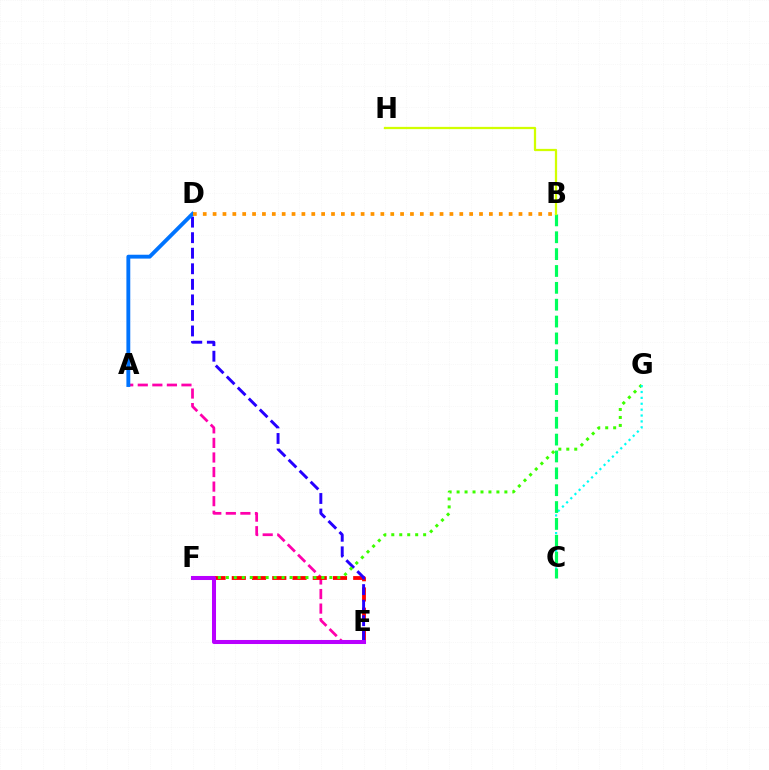{('A', 'E'): [{'color': '#ff00ac', 'line_style': 'dashed', 'thickness': 1.98}], ('E', 'F'): [{'color': '#ff0000', 'line_style': 'dashed', 'thickness': 2.75}, {'color': '#b900ff', 'line_style': 'solid', 'thickness': 2.91}], ('D', 'E'): [{'color': '#2500ff', 'line_style': 'dashed', 'thickness': 2.11}], ('F', 'G'): [{'color': '#3dff00', 'line_style': 'dotted', 'thickness': 2.16}], ('C', 'G'): [{'color': '#00fff6', 'line_style': 'dotted', 'thickness': 1.6}], ('B', 'C'): [{'color': '#00ff5c', 'line_style': 'dashed', 'thickness': 2.29}], ('A', 'D'): [{'color': '#0074ff', 'line_style': 'solid', 'thickness': 2.78}], ('B', 'H'): [{'color': '#d1ff00', 'line_style': 'solid', 'thickness': 1.62}], ('B', 'D'): [{'color': '#ff9400', 'line_style': 'dotted', 'thickness': 2.68}]}